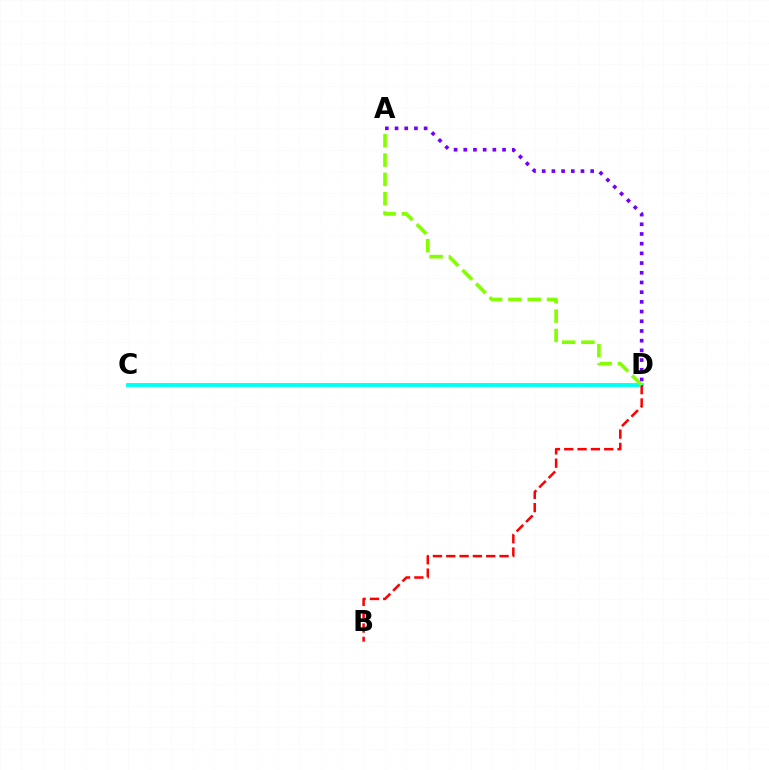{('C', 'D'): [{'color': '#00fff6', 'line_style': 'solid', 'thickness': 2.8}], ('B', 'D'): [{'color': '#ff0000', 'line_style': 'dashed', 'thickness': 1.81}], ('A', 'D'): [{'color': '#7200ff', 'line_style': 'dotted', 'thickness': 2.64}, {'color': '#84ff00', 'line_style': 'dashed', 'thickness': 2.62}]}